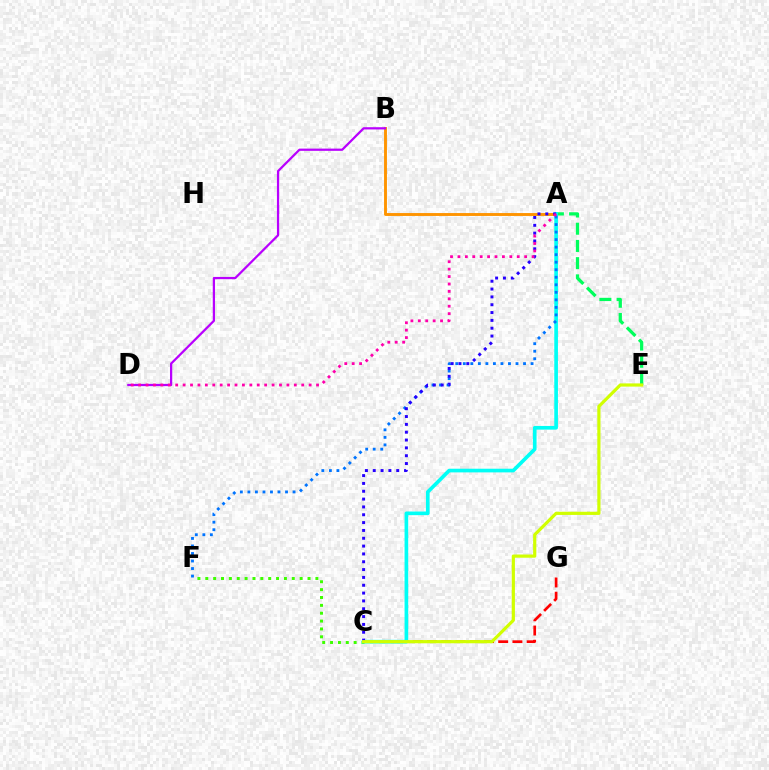{('C', 'F'): [{'color': '#3dff00', 'line_style': 'dotted', 'thickness': 2.14}], ('C', 'G'): [{'color': '#ff0000', 'line_style': 'dashed', 'thickness': 1.93}], ('A', 'B'): [{'color': '#ff9400', 'line_style': 'solid', 'thickness': 2.09}], ('A', 'E'): [{'color': '#00ff5c', 'line_style': 'dashed', 'thickness': 2.34}], ('A', 'C'): [{'color': '#00fff6', 'line_style': 'solid', 'thickness': 2.64}, {'color': '#2500ff', 'line_style': 'dotted', 'thickness': 2.13}], ('A', 'F'): [{'color': '#0074ff', 'line_style': 'dotted', 'thickness': 2.05}], ('B', 'D'): [{'color': '#b900ff', 'line_style': 'solid', 'thickness': 1.62}], ('C', 'E'): [{'color': '#d1ff00', 'line_style': 'solid', 'thickness': 2.3}], ('A', 'D'): [{'color': '#ff00ac', 'line_style': 'dotted', 'thickness': 2.01}]}